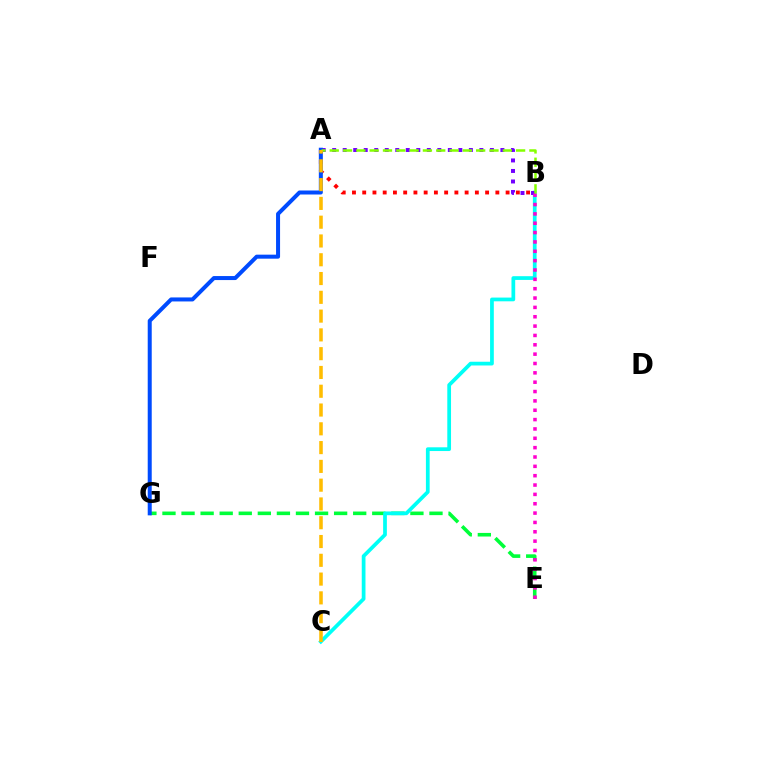{('E', 'G'): [{'color': '#00ff39', 'line_style': 'dashed', 'thickness': 2.59}], ('A', 'B'): [{'color': '#ff0000', 'line_style': 'dotted', 'thickness': 2.78}, {'color': '#7200ff', 'line_style': 'dotted', 'thickness': 2.86}, {'color': '#84ff00', 'line_style': 'dashed', 'thickness': 1.81}], ('B', 'C'): [{'color': '#00fff6', 'line_style': 'solid', 'thickness': 2.69}], ('A', 'G'): [{'color': '#004bff', 'line_style': 'solid', 'thickness': 2.89}], ('B', 'E'): [{'color': '#ff00cf', 'line_style': 'dotted', 'thickness': 2.54}], ('A', 'C'): [{'color': '#ffbd00', 'line_style': 'dashed', 'thickness': 2.55}]}